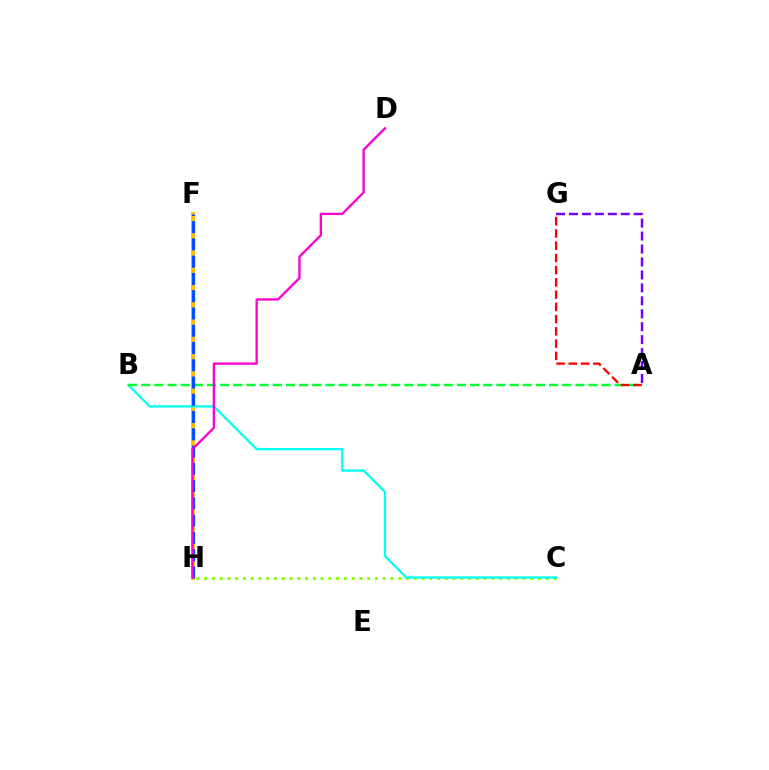{('A', 'G'): [{'color': '#7200ff', 'line_style': 'dashed', 'thickness': 1.76}, {'color': '#ff0000', 'line_style': 'dashed', 'thickness': 1.66}], ('F', 'H'): [{'color': '#ffbd00', 'line_style': 'solid', 'thickness': 2.76}, {'color': '#004bff', 'line_style': 'dashed', 'thickness': 2.35}], ('C', 'H'): [{'color': '#84ff00', 'line_style': 'dotted', 'thickness': 2.11}], ('B', 'C'): [{'color': '#00fff6', 'line_style': 'solid', 'thickness': 1.64}], ('A', 'B'): [{'color': '#00ff39', 'line_style': 'dashed', 'thickness': 1.79}], ('D', 'H'): [{'color': '#ff00cf', 'line_style': 'solid', 'thickness': 1.68}]}